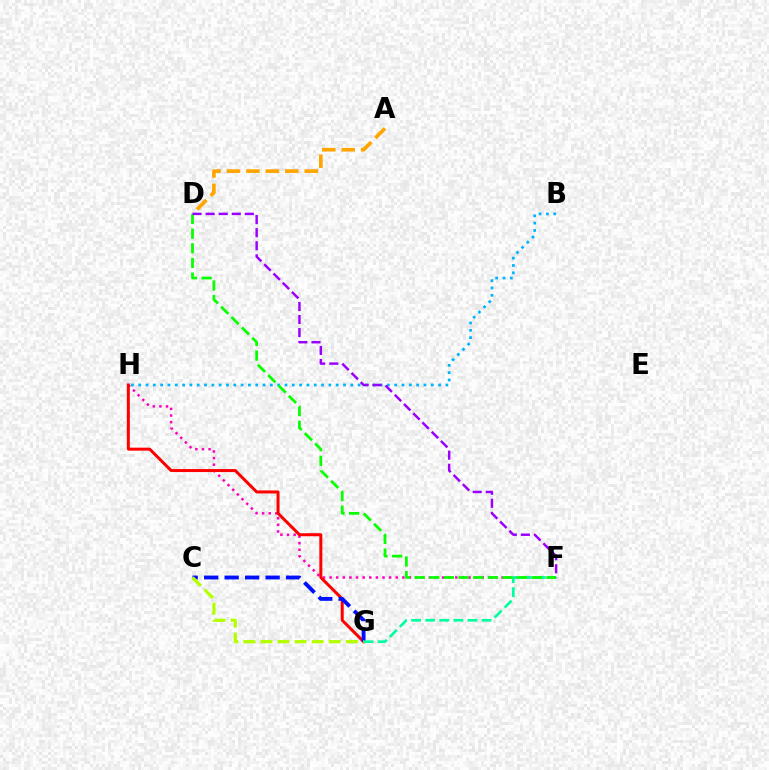{('F', 'H'): [{'color': '#ff00bd', 'line_style': 'dotted', 'thickness': 1.8}], ('G', 'H'): [{'color': '#ff0000', 'line_style': 'solid', 'thickness': 2.15}], ('B', 'H'): [{'color': '#00b5ff', 'line_style': 'dotted', 'thickness': 1.99}], ('C', 'G'): [{'color': '#0010ff', 'line_style': 'dashed', 'thickness': 2.78}, {'color': '#b3ff00', 'line_style': 'dashed', 'thickness': 2.32}], ('F', 'G'): [{'color': '#00ff9d', 'line_style': 'dashed', 'thickness': 1.92}], ('A', 'D'): [{'color': '#ffa500', 'line_style': 'dashed', 'thickness': 2.64}], ('D', 'F'): [{'color': '#08ff00', 'line_style': 'dashed', 'thickness': 1.99}, {'color': '#9b00ff', 'line_style': 'dashed', 'thickness': 1.78}]}